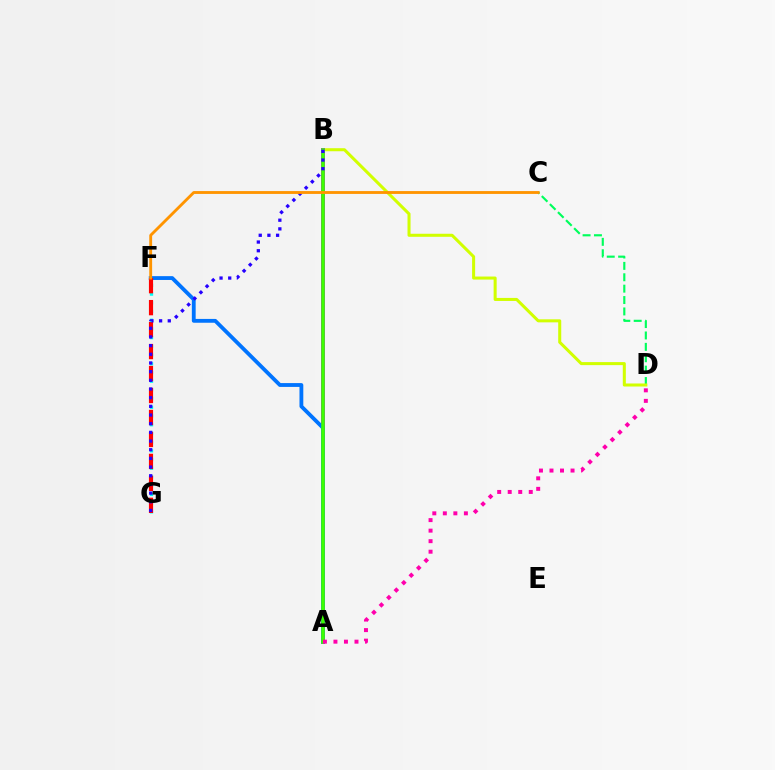{('C', 'D'): [{'color': '#00ff5c', 'line_style': 'dashed', 'thickness': 1.55}], ('B', 'D'): [{'color': '#d1ff00', 'line_style': 'solid', 'thickness': 2.19}], ('A', 'B'): [{'color': '#b900ff', 'line_style': 'solid', 'thickness': 2.86}, {'color': '#3dff00', 'line_style': 'solid', 'thickness': 2.59}], ('A', 'F'): [{'color': '#0074ff', 'line_style': 'solid', 'thickness': 2.75}], ('F', 'G'): [{'color': '#00fff6', 'line_style': 'dotted', 'thickness': 2.37}, {'color': '#ff0000', 'line_style': 'dashed', 'thickness': 2.98}], ('A', 'D'): [{'color': '#ff00ac', 'line_style': 'dotted', 'thickness': 2.86}], ('B', 'G'): [{'color': '#2500ff', 'line_style': 'dotted', 'thickness': 2.36}], ('C', 'F'): [{'color': '#ff9400', 'line_style': 'solid', 'thickness': 2.05}]}